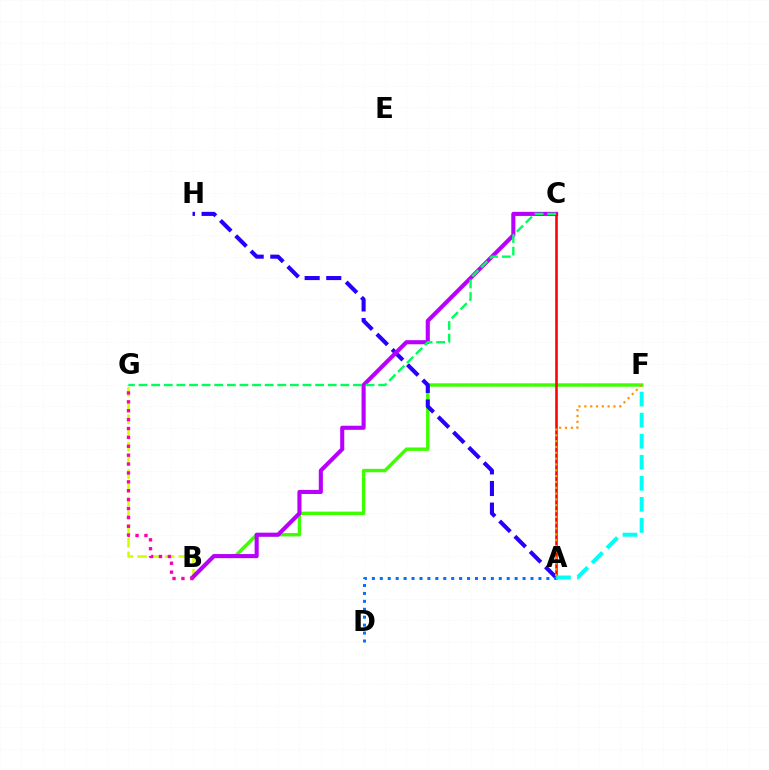{('B', 'F'): [{'color': '#3dff00', 'line_style': 'solid', 'thickness': 2.44}], ('A', 'H'): [{'color': '#2500ff', 'line_style': 'dashed', 'thickness': 2.94}], ('B', 'G'): [{'color': '#d1ff00', 'line_style': 'dashed', 'thickness': 1.86}, {'color': '#ff00ac', 'line_style': 'dotted', 'thickness': 2.41}], ('B', 'C'): [{'color': '#b900ff', 'line_style': 'solid', 'thickness': 2.95}], ('A', 'C'): [{'color': '#ff0000', 'line_style': 'solid', 'thickness': 1.85}], ('A', 'D'): [{'color': '#0074ff', 'line_style': 'dotted', 'thickness': 2.15}], ('A', 'F'): [{'color': '#00fff6', 'line_style': 'dashed', 'thickness': 2.86}, {'color': '#ff9400', 'line_style': 'dotted', 'thickness': 1.58}], ('C', 'G'): [{'color': '#00ff5c', 'line_style': 'dashed', 'thickness': 1.71}]}